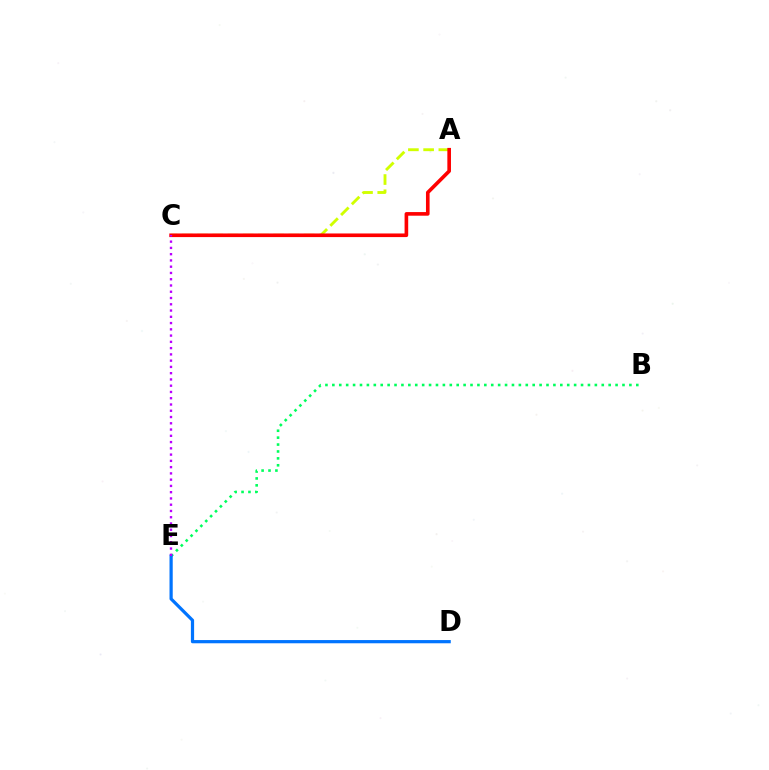{('B', 'E'): [{'color': '#00ff5c', 'line_style': 'dotted', 'thickness': 1.88}], ('A', 'C'): [{'color': '#d1ff00', 'line_style': 'dashed', 'thickness': 2.07}, {'color': '#ff0000', 'line_style': 'solid', 'thickness': 2.61}], ('D', 'E'): [{'color': '#0074ff', 'line_style': 'solid', 'thickness': 2.32}], ('C', 'E'): [{'color': '#b900ff', 'line_style': 'dotted', 'thickness': 1.7}]}